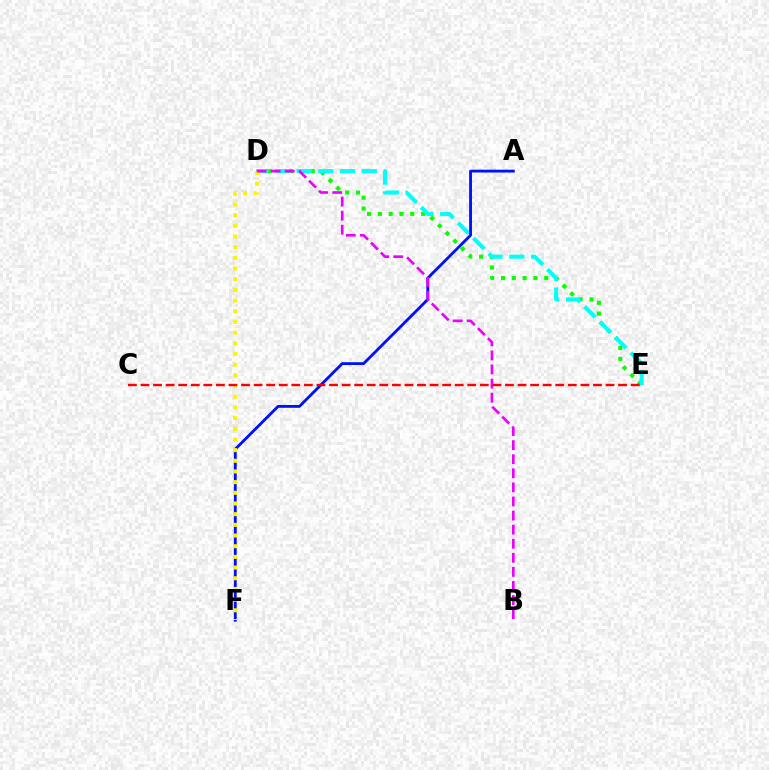{('D', 'E'): [{'color': '#08ff00', 'line_style': 'dotted', 'thickness': 2.94}, {'color': '#00fff6', 'line_style': 'dashed', 'thickness': 2.95}], ('A', 'F'): [{'color': '#0010ff', 'line_style': 'solid', 'thickness': 2.04}], ('D', 'F'): [{'color': '#fcf500', 'line_style': 'dotted', 'thickness': 2.9}], ('B', 'D'): [{'color': '#ee00ff', 'line_style': 'dashed', 'thickness': 1.91}], ('C', 'E'): [{'color': '#ff0000', 'line_style': 'dashed', 'thickness': 1.71}]}